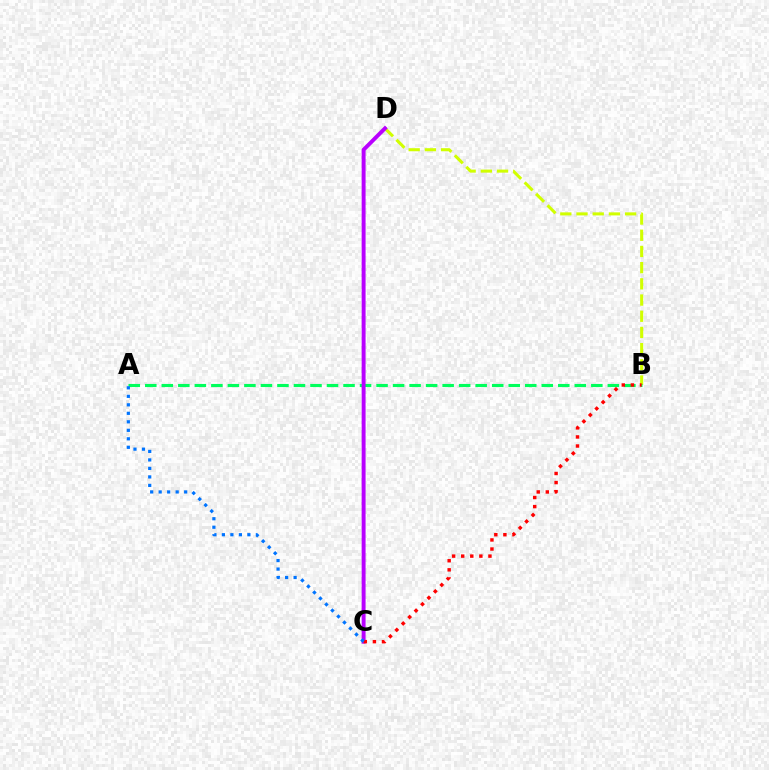{('B', 'D'): [{'color': '#d1ff00', 'line_style': 'dashed', 'thickness': 2.2}], ('A', 'B'): [{'color': '#00ff5c', 'line_style': 'dashed', 'thickness': 2.24}], ('C', 'D'): [{'color': '#b900ff', 'line_style': 'solid', 'thickness': 2.82}], ('B', 'C'): [{'color': '#ff0000', 'line_style': 'dotted', 'thickness': 2.47}], ('A', 'C'): [{'color': '#0074ff', 'line_style': 'dotted', 'thickness': 2.31}]}